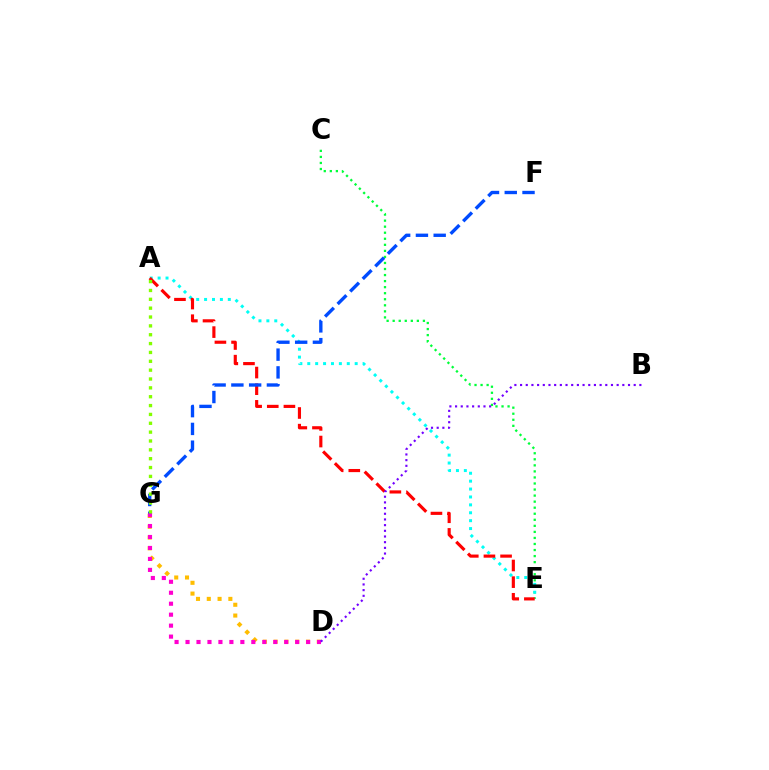{('C', 'E'): [{'color': '#00ff39', 'line_style': 'dotted', 'thickness': 1.64}], ('A', 'E'): [{'color': '#00fff6', 'line_style': 'dotted', 'thickness': 2.15}, {'color': '#ff0000', 'line_style': 'dashed', 'thickness': 2.26}], ('D', 'G'): [{'color': '#ffbd00', 'line_style': 'dotted', 'thickness': 2.93}, {'color': '#ff00cf', 'line_style': 'dotted', 'thickness': 2.98}], ('F', 'G'): [{'color': '#004bff', 'line_style': 'dashed', 'thickness': 2.41}], ('A', 'G'): [{'color': '#84ff00', 'line_style': 'dotted', 'thickness': 2.41}], ('B', 'D'): [{'color': '#7200ff', 'line_style': 'dotted', 'thickness': 1.54}]}